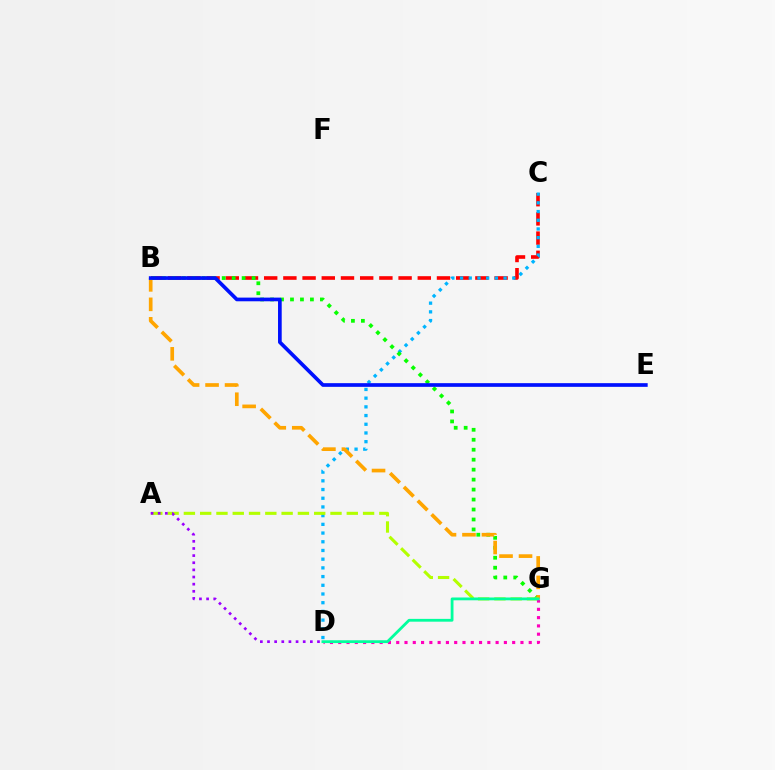{('B', 'C'): [{'color': '#ff0000', 'line_style': 'dashed', 'thickness': 2.61}], ('C', 'D'): [{'color': '#00b5ff', 'line_style': 'dotted', 'thickness': 2.37}], ('B', 'G'): [{'color': '#08ff00', 'line_style': 'dotted', 'thickness': 2.71}, {'color': '#ffa500', 'line_style': 'dashed', 'thickness': 2.65}], ('A', 'G'): [{'color': '#b3ff00', 'line_style': 'dashed', 'thickness': 2.21}], ('D', 'G'): [{'color': '#ff00bd', 'line_style': 'dotted', 'thickness': 2.25}, {'color': '#00ff9d', 'line_style': 'solid', 'thickness': 2.02}], ('B', 'E'): [{'color': '#0010ff', 'line_style': 'solid', 'thickness': 2.65}], ('A', 'D'): [{'color': '#9b00ff', 'line_style': 'dotted', 'thickness': 1.94}]}